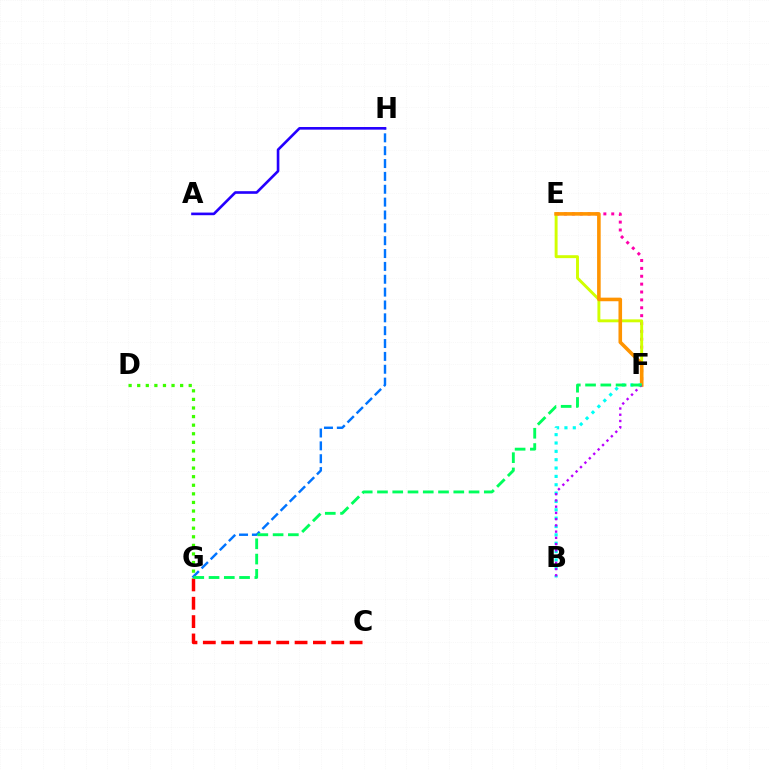{('E', 'F'): [{'color': '#ff00ac', 'line_style': 'dotted', 'thickness': 2.14}, {'color': '#d1ff00', 'line_style': 'solid', 'thickness': 2.11}, {'color': '#ff9400', 'line_style': 'solid', 'thickness': 2.58}], ('G', 'H'): [{'color': '#0074ff', 'line_style': 'dashed', 'thickness': 1.75}], ('C', 'G'): [{'color': '#ff0000', 'line_style': 'dashed', 'thickness': 2.49}], ('B', 'F'): [{'color': '#00fff6', 'line_style': 'dotted', 'thickness': 2.27}, {'color': '#b900ff', 'line_style': 'dotted', 'thickness': 1.69}], ('D', 'G'): [{'color': '#3dff00', 'line_style': 'dotted', 'thickness': 2.33}], ('A', 'H'): [{'color': '#2500ff', 'line_style': 'solid', 'thickness': 1.89}], ('F', 'G'): [{'color': '#00ff5c', 'line_style': 'dashed', 'thickness': 2.07}]}